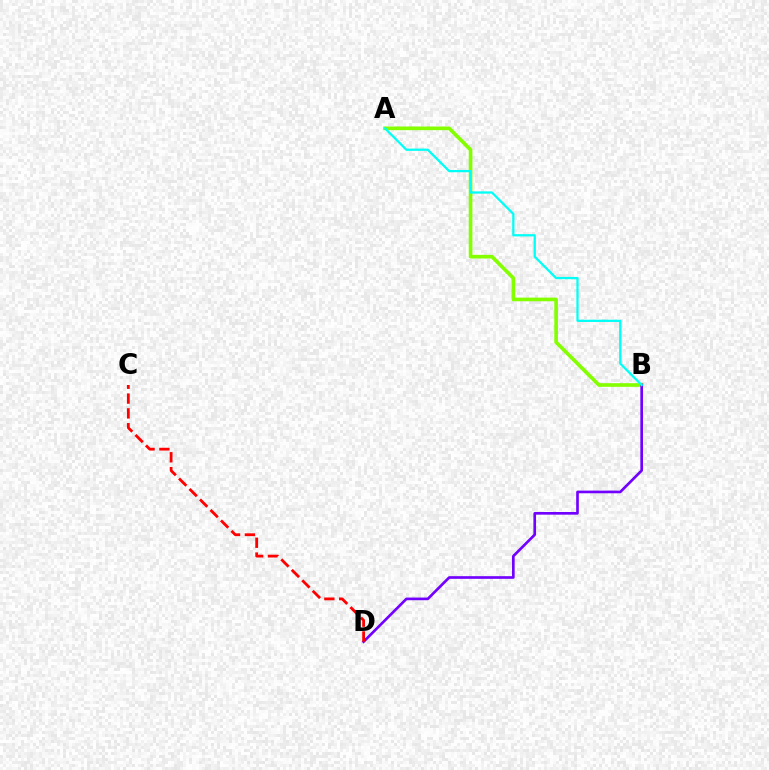{('A', 'B'): [{'color': '#84ff00', 'line_style': 'solid', 'thickness': 2.63}, {'color': '#00fff6', 'line_style': 'solid', 'thickness': 1.62}], ('B', 'D'): [{'color': '#7200ff', 'line_style': 'solid', 'thickness': 1.91}], ('C', 'D'): [{'color': '#ff0000', 'line_style': 'dashed', 'thickness': 2.01}]}